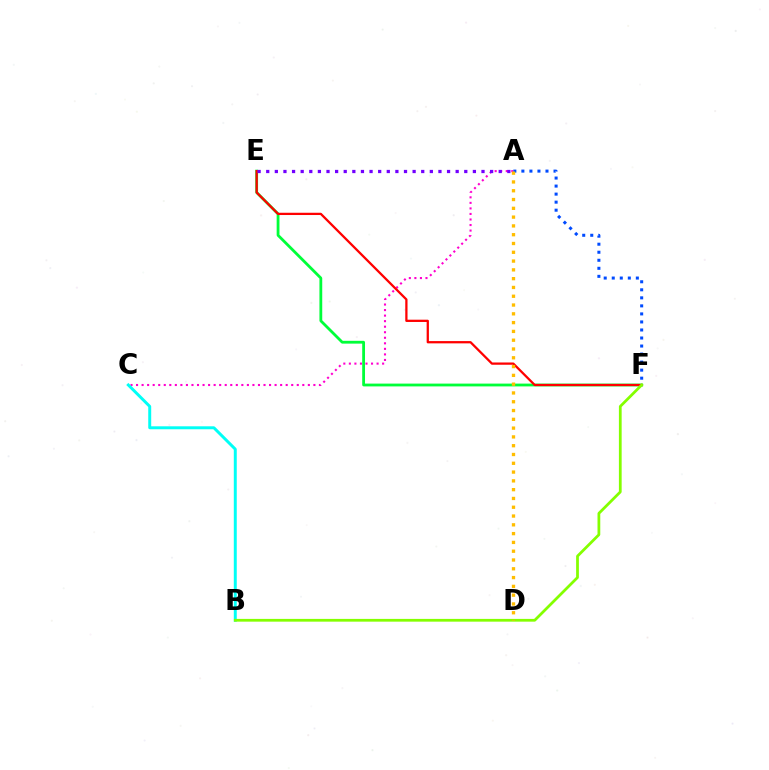{('A', 'C'): [{'color': '#ff00cf', 'line_style': 'dotted', 'thickness': 1.51}], ('B', 'C'): [{'color': '#00fff6', 'line_style': 'solid', 'thickness': 2.13}], ('A', 'F'): [{'color': '#004bff', 'line_style': 'dotted', 'thickness': 2.18}], ('E', 'F'): [{'color': '#00ff39', 'line_style': 'solid', 'thickness': 2.02}, {'color': '#ff0000', 'line_style': 'solid', 'thickness': 1.63}], ('B', 'F'): [{'color': '#84ff00', 'line_style': 'solid', 'thickness': 1.99}], ('A', 'E'): [{'color': '#7200ff', 'line_style': 'dotted', 'thickness': 2.34}], ('A', 'D'): [{'color': '#ffbd00', 'line_style': 'dotted', 'thickness': 2.39}]}